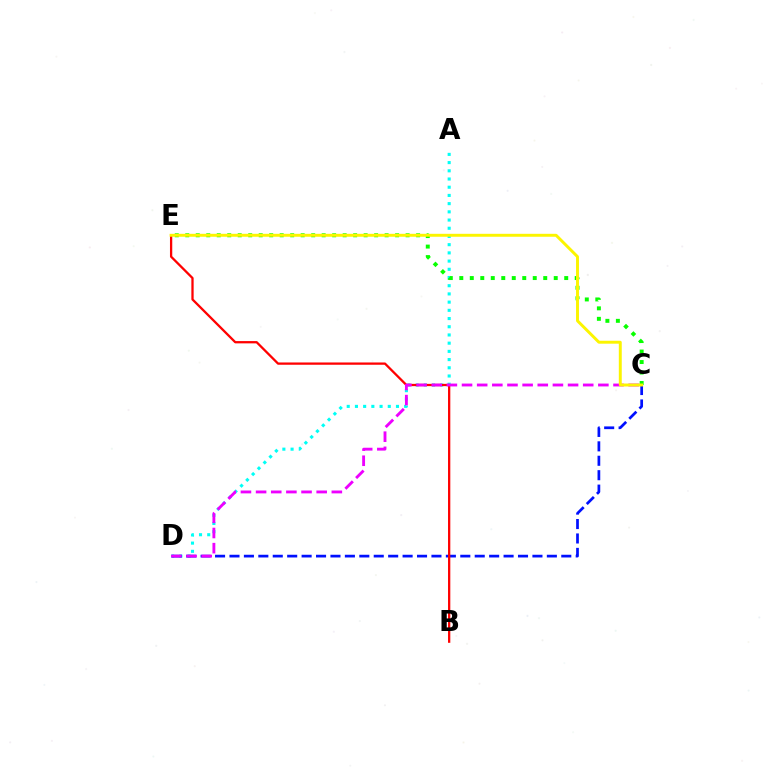{('A', 'D'): [{'color': '#00fff6', 'line_style': 'dotted', 'thickness': 2.23}], ('C', 'D'): [{'color': '#0010ff', 'line_style': 'dashed', 'thickness': 1.96}, {'color': '#ee00ff', 'line_style': 'dashed', 'thickness': 2.06}], ('B', 'E'): [{'color': '#ff0000', 'line_style': 'solid', 'thickness': 1.64}], ('C', 'E'): [{'color': '#08ff00', 'line_style': 'dotted', 'thickness': 2.85}, {'color': '#fcf500', 'line_style': 'solid', 'thickness': 2.12}]}